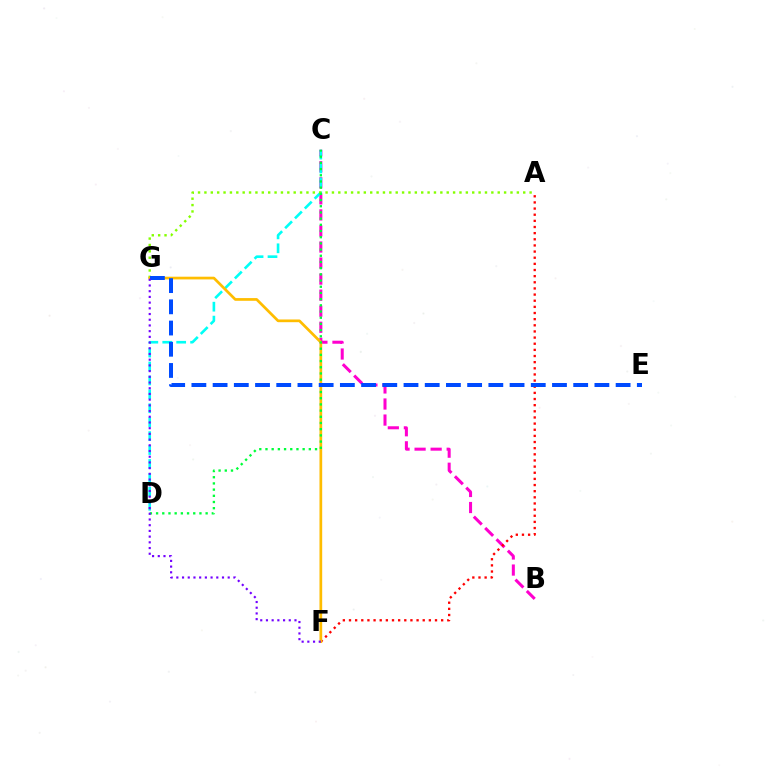{('B', 'C'): [{'color': '#ff00cf', 'line_style': 'dashed', 'thickness': 2.18}], ('C', 'D'): [{'color': '#00fff6', 'line_style': 'dashed', 'thickness': 1.89}, {'color': '#00ff39', 'line_style': 'dotted', 'thickness': 1.68}], ('A', 'F'): [{'color': '#ff0000', 'line_style': 'dotted', 'thickness': 1.67}], ('A', 'G'): [{'color': '#84ff00', 'line_style': 'dotted', 'thickness': 1.73}], ('F', 'G'): [{'color': '#ffbd00', 'line_style': 'solid', 'thickness': 1.95}, {'color': '#7200ff', 'line_style': 'dotted', 'thickness': 1.55}], ('E', 'G'): [{'color': '#004bff', 'line_style': 'dashed', 'thickness': 2.88}]}